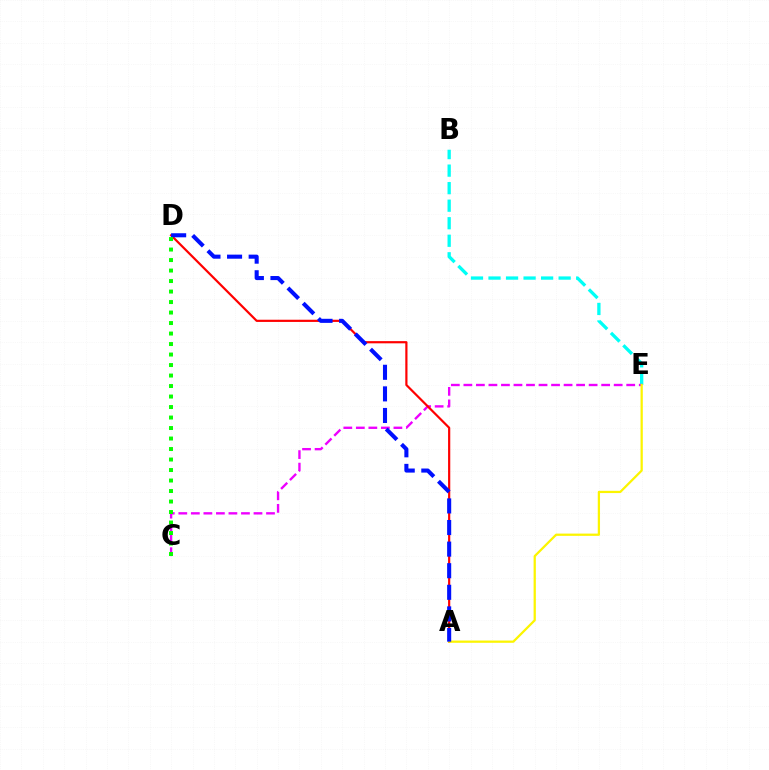{('B', 'E'): [{'color': '#00fff6', 'line_style': 'dashed', 'thickness': 2.38}], ('C', 'E'): [{'color': '#ee00ff', 'line_style': 'dashed', 'thickness': 1.7}], ('A', 'D'): [{'color': '#ff0000', 'line_style': 'solid', 'thickness': 1.58}, {'color': '#0010ff', 'line_style': 'dashed', 'thickness': 2.93}], ('A', 'E'): [{'color': '#fcf500', 'line_style': 'solid', 'thickness': 1.62}], ('C', 'D'): [{'color': '#08ff00', 'line_style': 'dotted', 'thickness': 2.85}]}